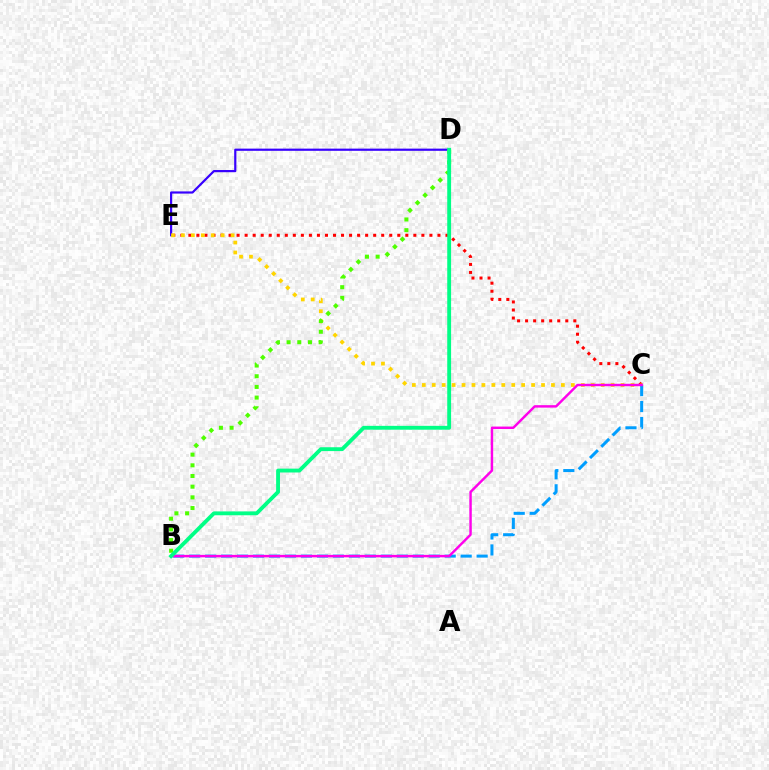{('C', 'E'): [{'color': '#ff0000', 'line_style': 'dotted', 'thickness': 2.18}, {'color': '#ffd500', 'line_style': 'dotted', 'thickness': 2.7}], ('D', 'E'): [{'color': '#3700ff', 'line_style': 'solid', 'thickness': 1.58}], ('B', 'C'): [{'color': '#009eff', 'line_style': 'dashed', 'thickness': 2.17}, {'color': '#ff00ed', 'line_style': 'solid', 'thickness': 1.76}], ('B', 'D'): [{'color': '#4fff00', 'line_style': 'dotted', 'thickness': 2.9}, {'color': '#00ff86', 'line_style': 'solid', 'thickness': 2.77}]}